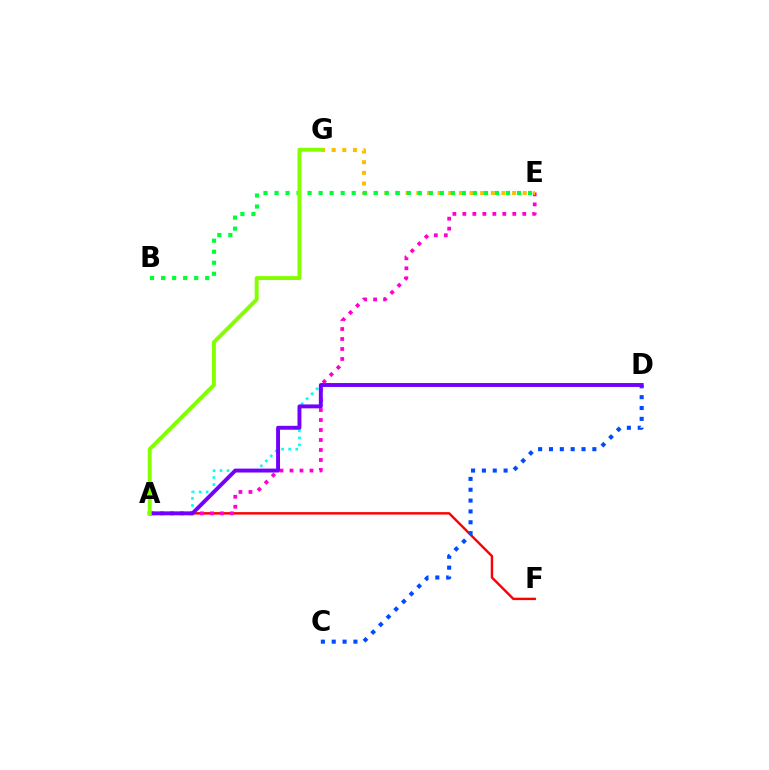{('A', 'F'): [{'color': '#ff0000', 'line_style': 'solid', 'thickness': 1.74}], ('A', 'D'): [{'color': '#00fff6', 'line_style': 'dotted', 'thickness': 1.91}, {'color': '#7200ff', 'line_style': 'solid', 'thickness': 2.82}], ('C', 'D'): [{'color': '#004bff', 'line_style': 'dotted', 'thickness': 2.95}], ('A', 'E'): [{'color': '#ff00cf', 'line_style': 'dotted', 'thickness': 2.71}], ('E', 'G'): [{'color': '#ffbd00', 'line_style': 'dotted', 'thickness': 2.89}], ('B', 'E'): [{'color': '#00ff39', 'line_style': 'dotted', 'thickness': 3.0}], ('A', 'G'): [{'color': '#84ff00', 'line_style': 'solid', 'thickness': 2.84}]}